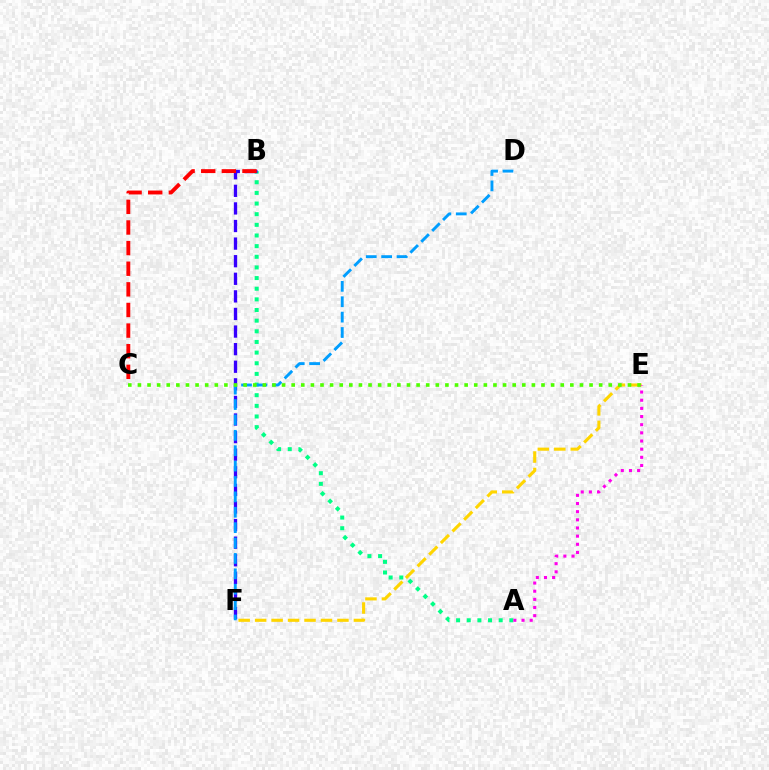{('A', 'B'): [{'color': '#00ff86', 'line_style': 'dotted', 'thickness': 2.89}], ('B', 'F'): [{'color': '#3700ff', 'line_style': 'dashed', 'thickness': 2.39}], ('E', 'F'): [{'color': '#ffd500', 'line_style': 'dashed', 'thickness': 2.24}], ('D', 'F'): [{'color': '#009eff', 'line_style': 'dashed', 'thickness': 2.09}], ('B', 'C'): [{'color': '#ff0000', 'line_style': 'dashed', 'thickness': 2.8}], ('C', 'E'): [{'color': '#4fff00', 'line_style': 'dotted', 'thickness': 2.61}], ('A', 'E'): [{'color': '#ff00ed', 'line_style': 'dotted', 'thickness': 2.22}]}